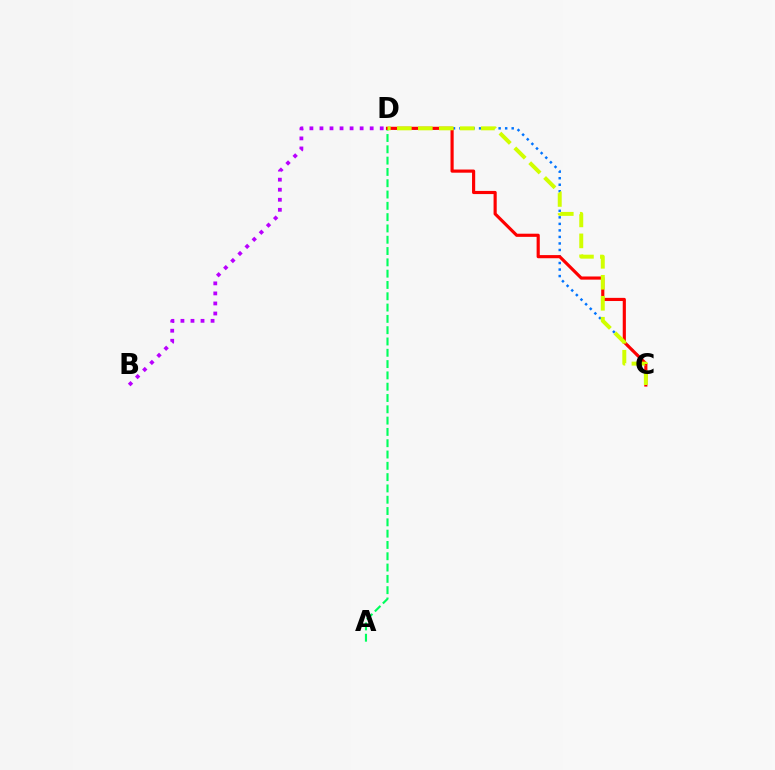{('A', 'D'): [{'color': '#00ff5c', 'line_style': 'dashed', 'thickness': 1.54}], ('C', 'D'): [{'color': '#0074ff', 'line_style': 'dotted', 'thickness': 1.77}, {'color': '#ff0000', 'line_style': 'solid', 'thickness': 2.27}, {'color': '#d1ff00', 'line_style': 'dashed', 'thickness': 2.85}], ('B', 'D'): [{'color': '#b900ff', 'line_style': 'dotted', 'thickness': 2.73}]}